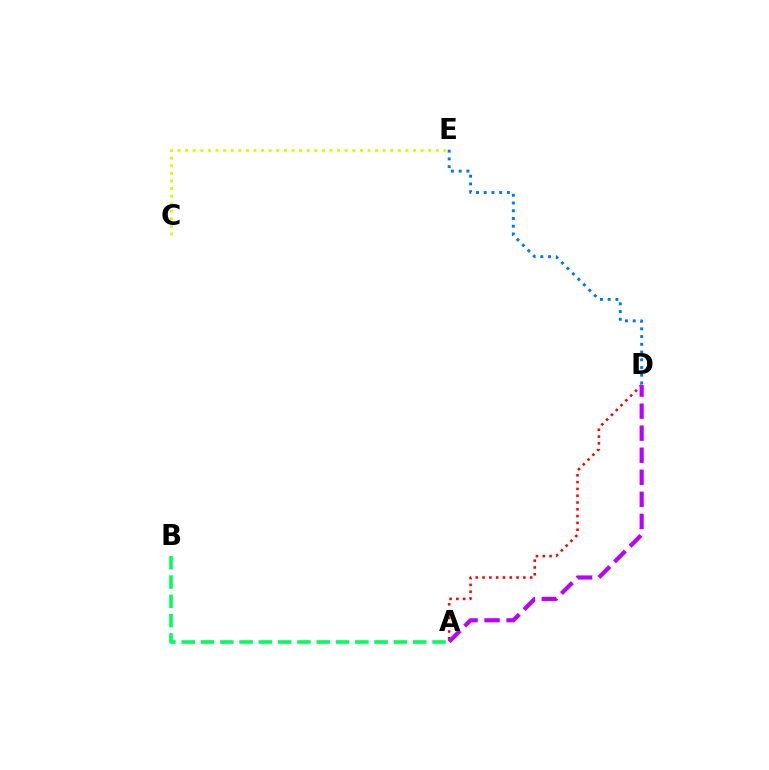{('C', 'E'): [{'color': '#d1ff00', 'line_style': 'dotted', 'thickness': 2.06}], ('A', 'B'): [{'color': '#00ff5c', 'line_style': 'dashed', 'thickness': 2.62}], ('A', 'D'): [{'color': '#ff0000', 'line_style': 'dotted', 'thickness': 1.85}, {'color': '#b900ff', 'line_style': 'dashed', 'thickness': 2.99}], ('D', 'E'): [{'color': '#0074ff', 'line_style': 'dotted', 'thickness': 2.1}]}